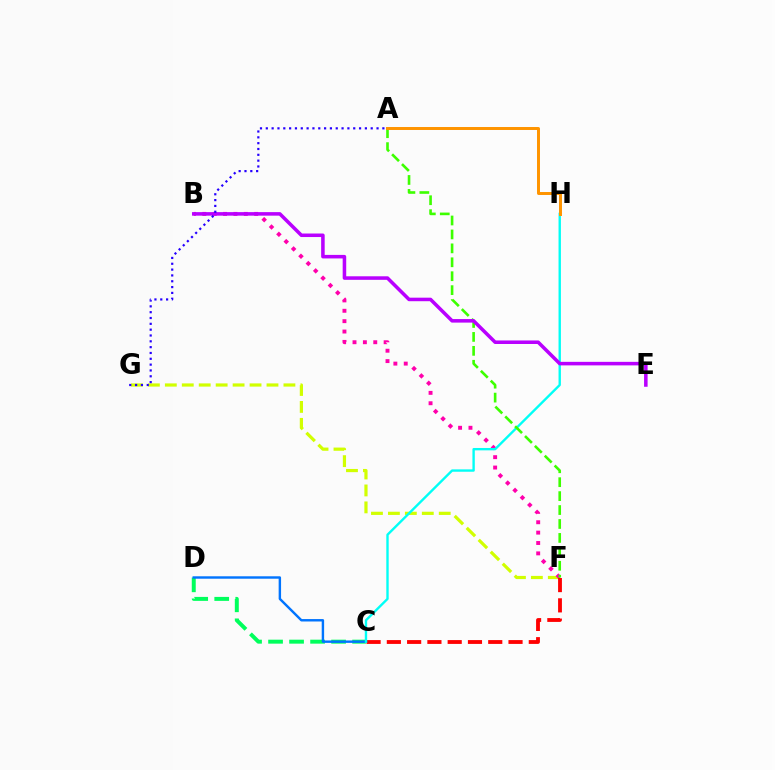{('F', 'G'): [{'color': '#d1ff00', 'line_style': 'dashed', 'thickness': 2.3}], ('B', 'F'): [{'color': '#ff00ac', 'line_style': 'dotted', 'thickness': 2.82}], ('C', 'F'): [{'color': '#ff0000', 'line_style': 'dashed', 'thickness': 2.75}], ('C', 'D'): [{'color': '#00ff5c', 'line_style': 'dashed', 'thickness': 2.85}, {'color': '#0074ff', 'line_style': 'solid', 'thickness': 1.74}], ('C', 'H'): [{'color': '#00fff6', 'line_style': 'solid', 'thickness': 1.71}], ('A', 'F'): [{'color': '#3dff00', 'line_style': 'dashed', 'thickness': 1.89}], ('A', 'H'): [{'color': '#ff9400', 'line_style': 'solid', 'thickness': 2.14}], ('B', 'E'): [{'color': '#b900ff', 'line_style': 'solid', 'thickness': 2.54}], ('A', 'G'): [{'color': '#2500ff', 'line_style': 'dotted', 'thickness': 1.58}]}